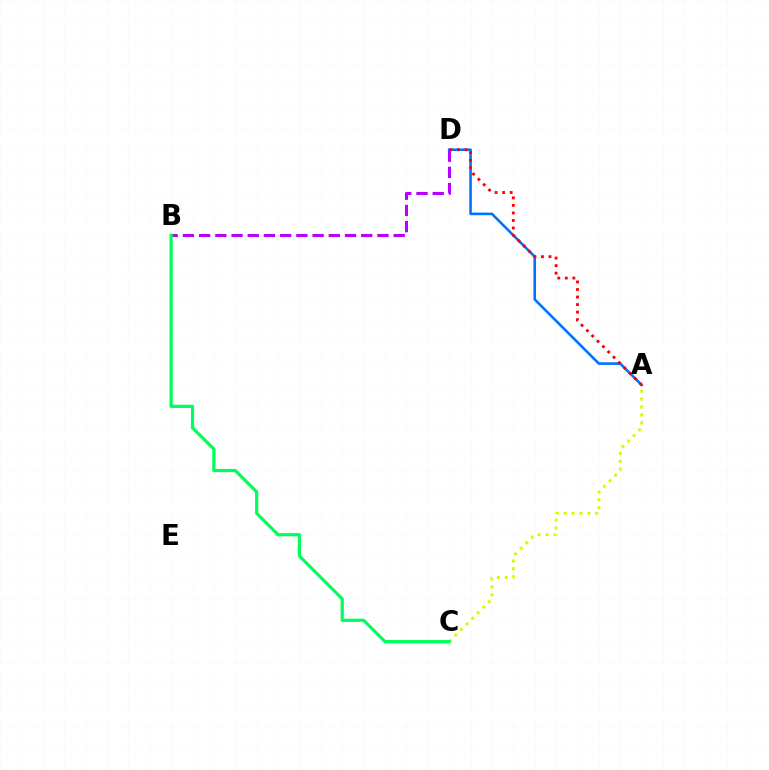{('A', 'D'): [{'color': '#0074ff', 'line_style': 'solid', 'thickness': 1.88}, {'color': '#ff0000', 'line_style': 'dotted', 'thickness': 2.05}], ('A', 'C'): [{'color': '#d1ff00', 'line_style': 'dotted', 'thickness': 2.14}], ('B', 'D'): [{'color': '#b900ff', 'line_style': 'dashed', 'thickness': 2.2}], ('B', 'C'): [{'color': '#00ff5c', 'line_style': 'solid', 'thickness': 2.31}]}